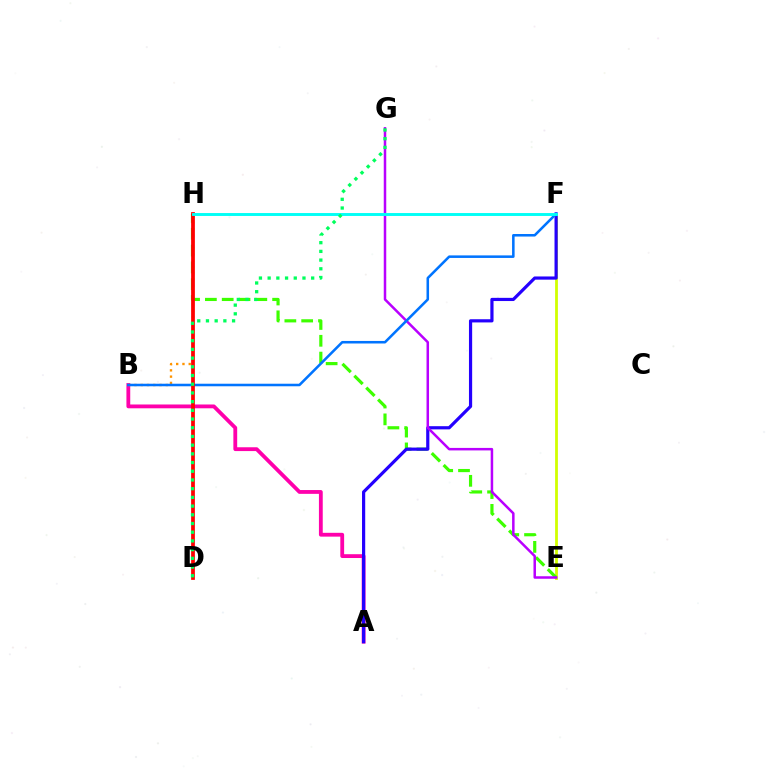{('A', 'B'): [{'color': '#ff00ac', 'line_style': 'solid', 'thickness': 2.74}], ('B', 'H'): [{'color': '#ff9400', 'line_style': 'dotted', 'thickness': 1.7}], ('E', 'F'): [{'color': '#d1ff00', 'line_style': 'solid', 'thickness': 2.01}], ('E', 'H'): [{'color': '#3dff00', 'line_style': 'dashed', 'thickness': 2.28}], ('A', 'F'): [{'color': '#2500ff', 'line_style': 'solid', 'thickness': 2.3}], ('E', 'G'): [{'color': '#b900ff', 'line_style': 'solid', 'thickness': 1.8}], ('B', 'F'): [{'color': '#0074ff', 'line_style': 'solid', 'thickness': 1.83}], ('D', 'H'): [{'color': '#ff0000', 'line_style': 'solid', 'thickness': 2.7}], ('F', 'H'): [{'color': '#00fff6', 'line_style': 'solid', 'thickness': 2.1}], ('D', 'G'): [{'color': '#00ff5c', 'line_style': 'dotted', 'thickness': 2.37}]}